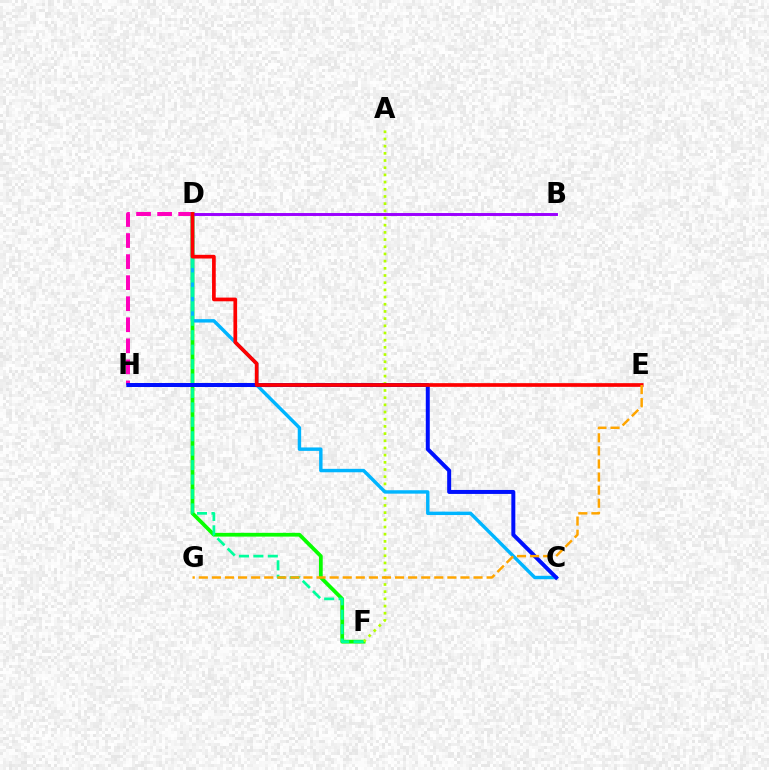{('D', 'F'): [{'color': '#08ff00', 'line_style': 'solid', 'thickness': 2.71}, {'color': '#00ff9d', 'line_style': 'dashed', 'thickness': 1.96}], ('A', 'F'): [{'color': '#b3ff00', 'line_style': 'dotted', 'thickness': 1.95}], ('D', 'H'): [{'color': '#ff00bd', 'line_style': 'dashed', 'thickness': 2.86}], ('C', 'D'): [{'color': '#00b5ff', 'line_style': 'solid', 'thickness': 2.47}], ('C', 'H'): [{'color': '#0010ff', 'line_style': 'solid', 'thickness': 2.87}], ('B', 'D'): [{'color': '#9b00ff', 'line_style': 'solid', 'thickness': 2.12}], ('D', 'E'): [{'color': '#ff0000', 'line_style': 'solid', 'thickness': 2.66}], ('E', 'G'): [{'color': '#ffa500', 'line_style': 'dashed', 'thickness': 1.78}]}